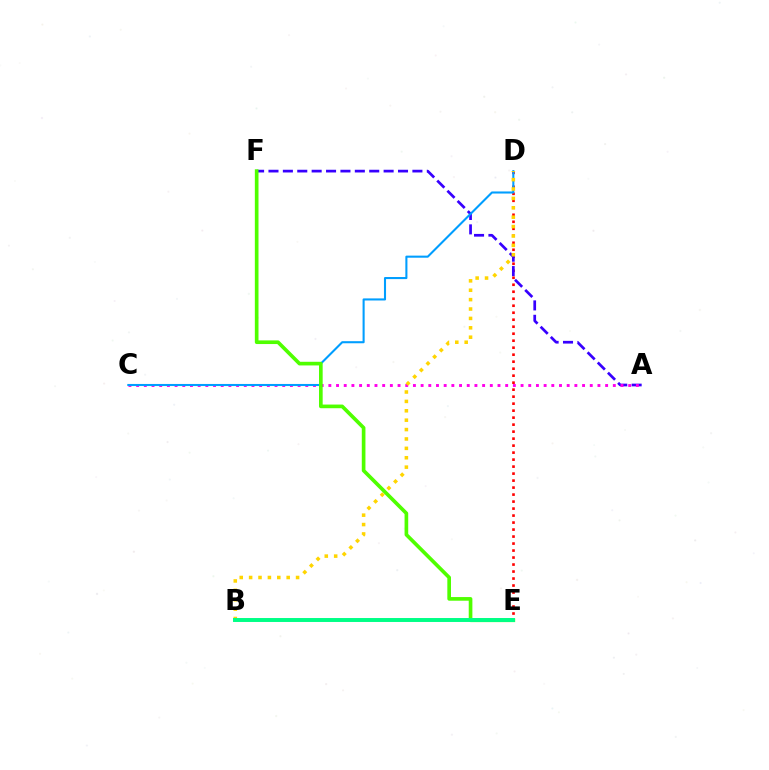{('D', 'E'): [{'color': '#ff0000', 'line_style': 'dotted', 'thickness': 1.9}], ('A', 'F'): [{'color': '#3700ff', 'line_style': 'dashed', 'thickness': 1.96}], ('A', 'C'): [{'color': '#ff00ed', 'line_style': 'dotted', 'thickness': 2.09}], ('C', 'D'): [{'color': '#009eff', 'line_style': 'solid', 'thickness': 1.5}], ('B', 'D'): [{'color': '#ffd500', 'line_style': 'dotted', 'thickness': 2.55}], ('E', 'F'): [{'color': '#4fff00', 'line_style': 'solid', 'thickness': 2.63}], ('B', 'E'): [{'color': '#00ff86', 'line_style': 'solid', 'thickness': 2.84}]}